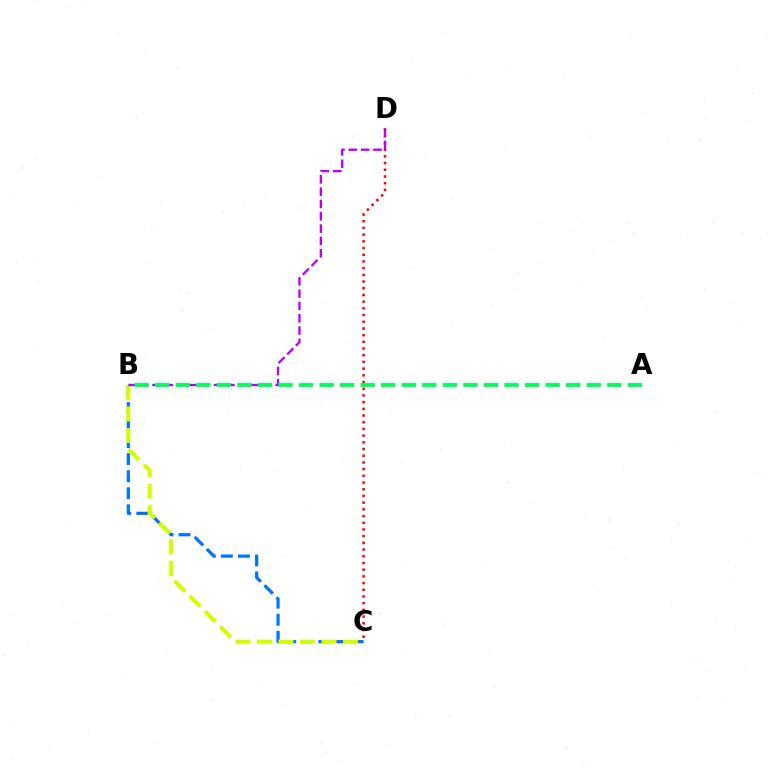{('B', 'C'): [{'color': '#0074ff', 'line_style': 'dashed', 'thickness': 2.32}, {'color': '#d1ff00', 'line_style': 'dashed', 'thickness': 2.92}], ('C', 'D'): [{'color': '#ff0000', 'line_style': 'dotted', 'thickness': 1.82}], ('B', 'D'): [{'color': '#b900ff', 'line_style': 'dashed', 'thickness': 1.67}], ('A', 'B'): [{'color': '#00ff5c', 'line_style': 'dashed', 'thickness': 2.79}]}